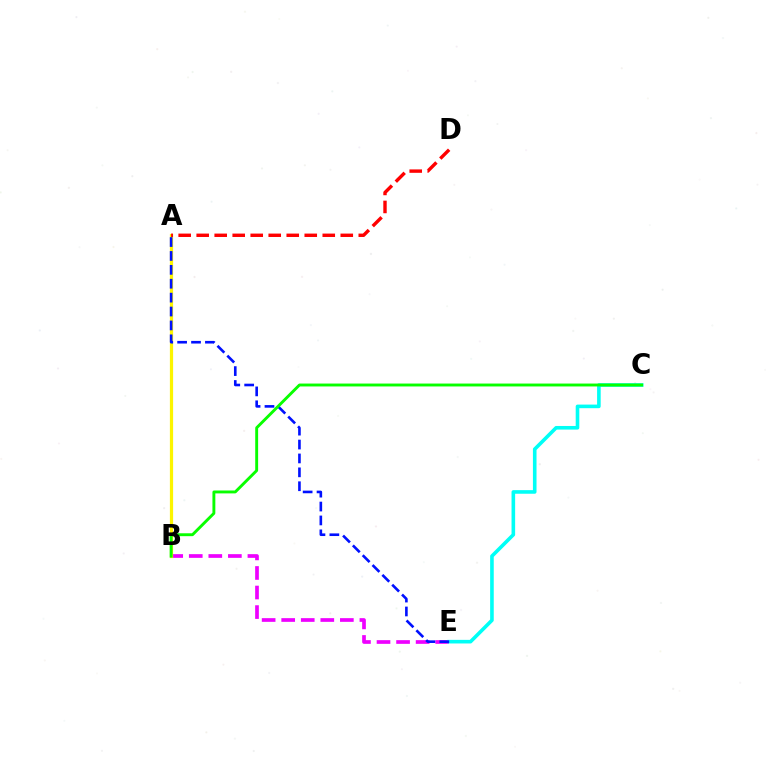{('B', 'E'): [{'color': '#ee00ff', 'line_style': 'dashed', 'thickness': 2.66}], ('A', 'B'): [{'color': '#fcf500', 'line_style': 'solid', 'thickness': 2.31}], ('A', 'D'): [{'color': '#ff0000', 'line_style': 'dashed', 'thickness': 2.45}], ('C', 'E'): [{'color': '#00fff6', 'line_style': 'solid', 'thickness': 2.6}], ('A', 'E'): [{'color': '#0010ff', 'line_style': 'dashed', 'thickness': 1.89}], ('B', 'C'): [{'color': '#08ff00', 'line_style': 'solid', 'thickness': 2.09}]}